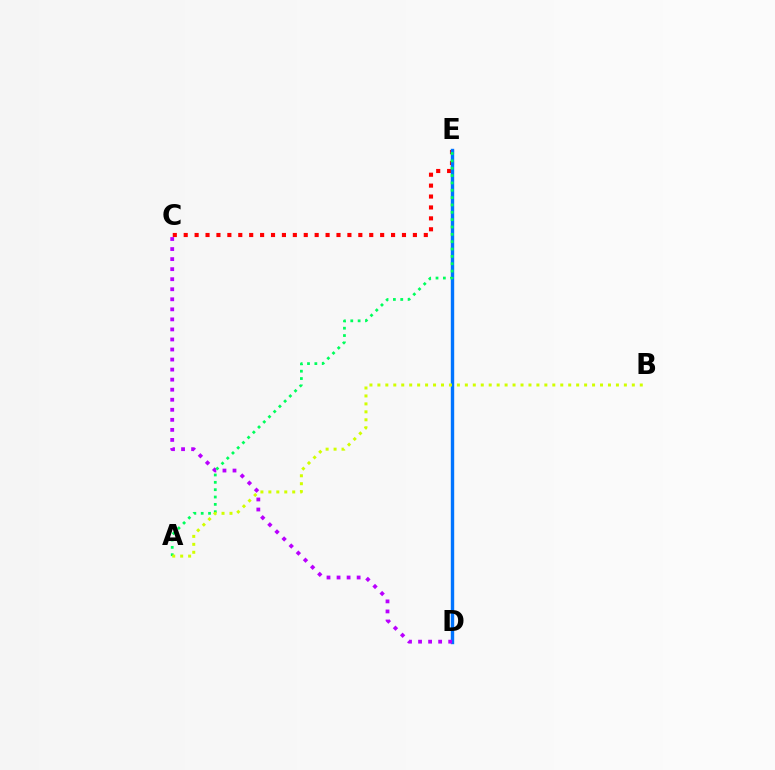{('C', 'E'): [{'color': '#ff0000', 'line_style': 'dotted', 'thickness': 2.97}], ('D', 'E'): [{'color': '#0074ff', 'line_style': 'solid', 'thickness': 2.45}], ('C', 'D'): [{'color': '#b900ff', 'line_style': 'dotted', 'thickness': 2.73}], ('A', 'E'): [{'color': '#00ff5c', 'line_style': 'dotted', 'thickness': 2.0}], ('A', 'B'): [{'color': '#d1ff00', 'line_style': 'dotted', 'thickness': 2.16}]}